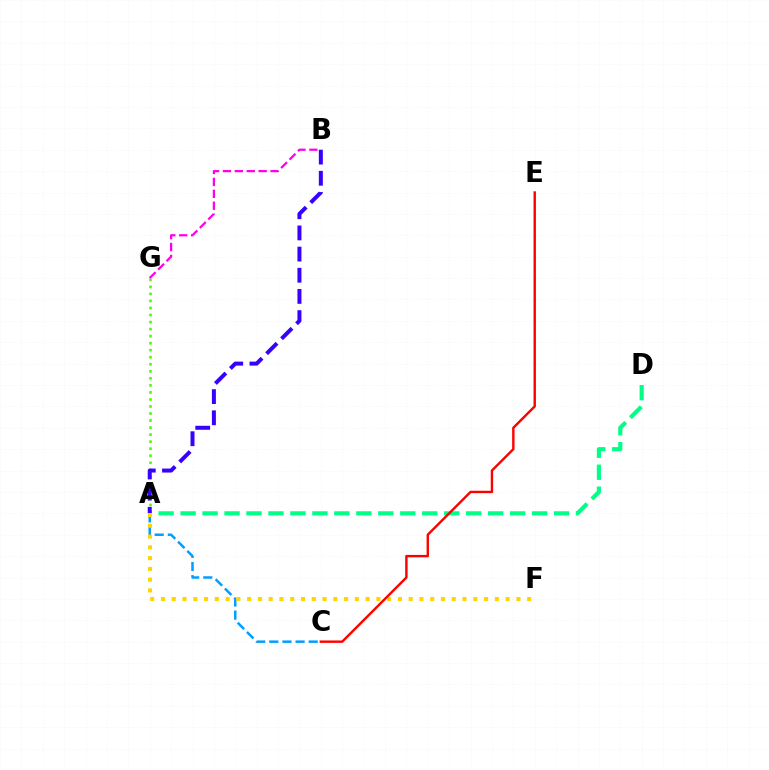{('A', 'D'): [{'color': '#00ff86', 'line_style': 'dashed', 'thickness': 2.98}], ('A', 'G'): [{'color': '#4fff00', 'line_style': 'dotted', 'thickness': 1.91}], ('B', 'G'): [{'color': '#ff00ed', 'line_style': 'dashed', 'thickness': 1.62}], ('A', 'C'): [{'color': '#009eff', 'line_style': 'dashed', 'thickness': 1.79}], ('A', 'B'): [{'color': '#3700ff', 'line_style': 'dashed', 'thickness': 2.88}], ('A', 'F'): [{'color': '#ffd500', 'line_style': 'dotted', 'thickness': 2.93}], ('C', 'E'): [{'color': '#ff0000', 'line_style': 'solid', 'thickness': 1.73}]}